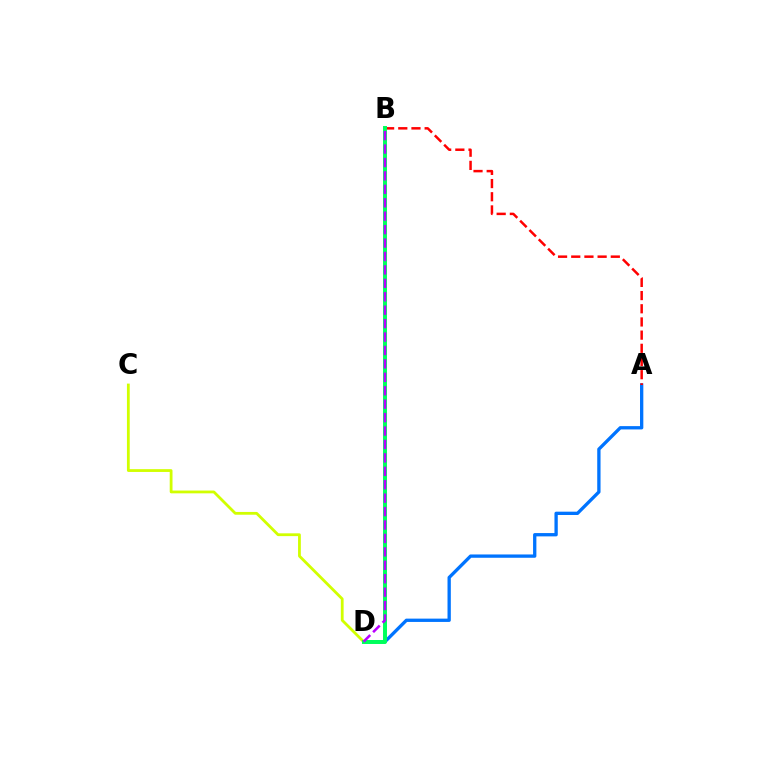{('A', 'D'): [{'color': '#0074ff', 'line_style': 'solid', 'thickness': 2.38}], ('A', 'B'): [{'color': '#ff0000', 'line_style': 'dashed', 'thickness': 1.79}], ('C', 'D'): [{'color': '#d1ff00', 'line_style': 'solid', 'thickness': 2.01}], ('B', 'D'): [{'color': '#00ff5c', 'line_style': 'solid', 'thickness': 2.85}, {'color': '#b900ff', 'line_style': 'dashed', 'thickness': 1.82}]}